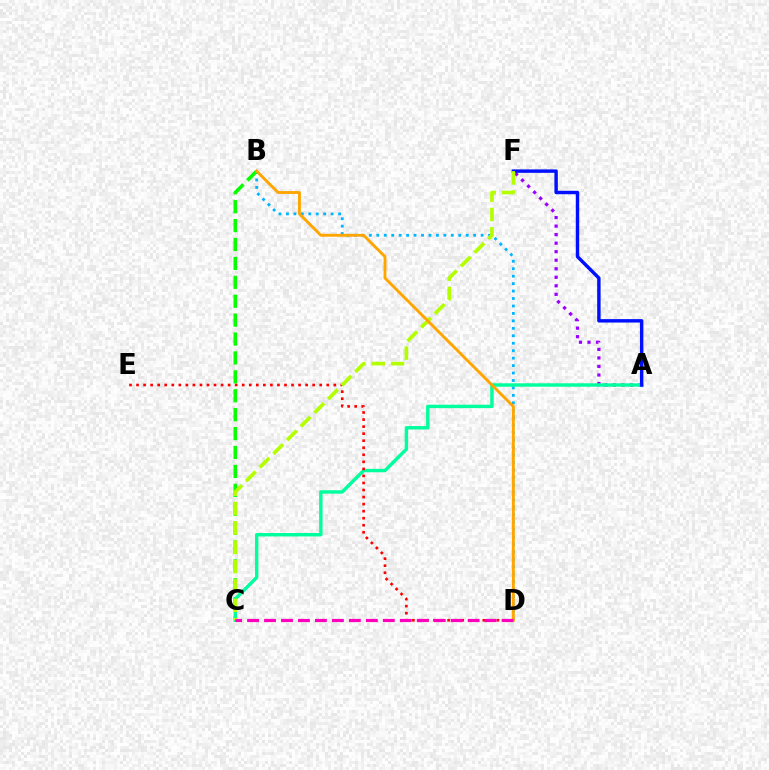{('B', 'D'): [{'color': '#00b5ff', 'line_style': 'dotted', 'thickness': 2.02}, {'color': '#ffa500', 'line_style': 'solid', 'thickness': 2.08}], ('A', 'F'): [{'color': '#9b00ff', 'line_style': 'dotted', 'thickness': 2.32}, {'color': '#0010ff', 'line_style': 'solid', 'thickness': 2.47}], ('B', 'C'): [{'color': '#08ff00', 'line_style': 'dashed', 'thickness': 2.57}], ('A', 'C'): [{'color': '#00ff9d', 'line_style': 'solid', 'thickness': 2.46}], ('D', 'E'): [{'color': '#ff0000', 'line_style': 'dotted', 'thickness': 1.91}], ('C', 'F'): [{'color': '#b3ff00', 'line_style': 'dashed', 'thickness': 2.63}], ('C', 'D'): [{'color': '#ff00bd', 'line_style': 'dashed', 'thickness': 2.31}]}